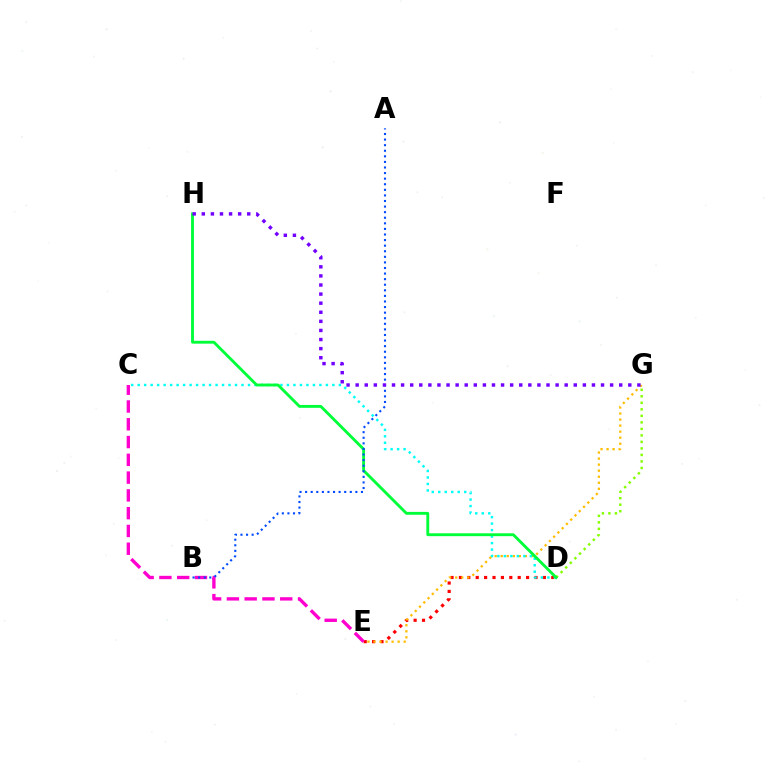{('D', 'G'): [{'color': '#84ff00', 'line_style': 'dotted', 'thickness': 1.77}], ('D', 'E'): [{'color': '#ff0000', 'line_style': 'dotted', 'thickness': 2.28}], ('E', 'G'): [{'color': '#ffbd00', 'line_style': 'dotted', 'thickness': 1.64}], ('C', 'D'): [{'color': '#00fff6', 'line_style': 'dotted', 'thickness': 1.76}], ('D', 'H'): [{'color': '#00ff39', 'line_style': 'solid', 'thickness': 2.06}], ('C', 'E'): [{'color': '#ff00cf', 'line_style': 'dashed', 'thickness': 2.42}], ('A', 'B'): [{'color': '#004bff', 'line_style': 'dotted', 'thickness': 1.52}], ('G', 'H'): [{'color': '#7200ff', 'line_style': 'dotted', 'thickness': 2.47}]}